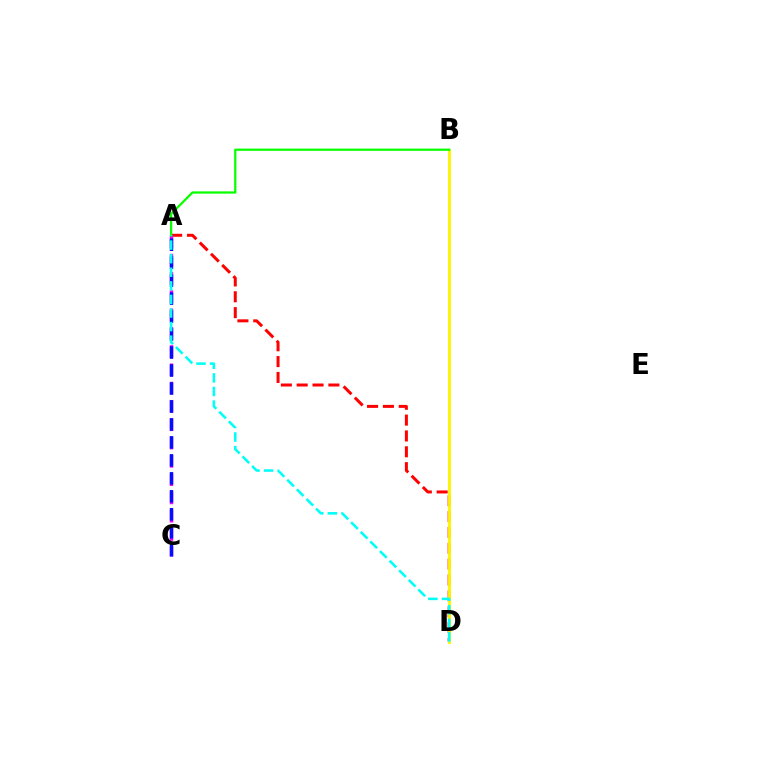{('A', 'D'): [{'color': '#ff0000', 'line_style': 'dashed', 'thickness': 2.15}, {'color': '#00fff6', 'line_style': 'dashed', 'thickness': 1.85}], ('B', 'D'): [{'color': '#fcf500', 'line_style': 'solid', 'thickness': 2.08}], ('A', 'C'): [{'color': '#ee00ff', 'line_style': 'dashed', 'thickness': 2.48}, {'color': '#0010ff', 'line_style': 'dashed', 'thickness': 2.44}], ('A', 'B'): [{'color': '#08ff00', 'line_style': 'solid', 'thickness': 1.63}]}